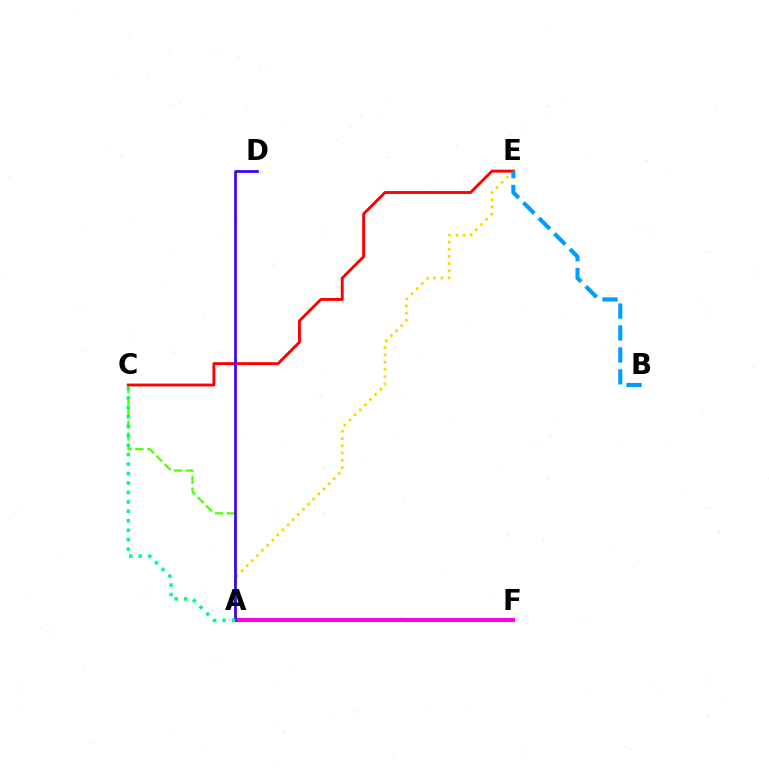{('A', 'C'): [{'color': '#4fff00', 'line_style': 'dashed', 'thickness': 1.61}, {'color': '#00ff86', 'line_style': 'dotted', 'thickness': 2.57}], ('A', 'F'): [{'color': '#ff00ed', 'line_style': 'solid', 'thickness': 2.92}], ('A', 'E'): [{'color': '#ffd500', 'line_style': 'dotted', 'thickness': 1.97}], ('C', 'E'): [{'color': '#ff0000', 'line_style': 'solid', 'thickness': 2.07}], ('B', 'E'): [{'color': '#009eff', 'line_style': 'dashed', 'thickness': 2.98}], ('A', 'D'): [{'color': '#3700ff', 'line_style': 'solid', 'thickness': 1.95}]}